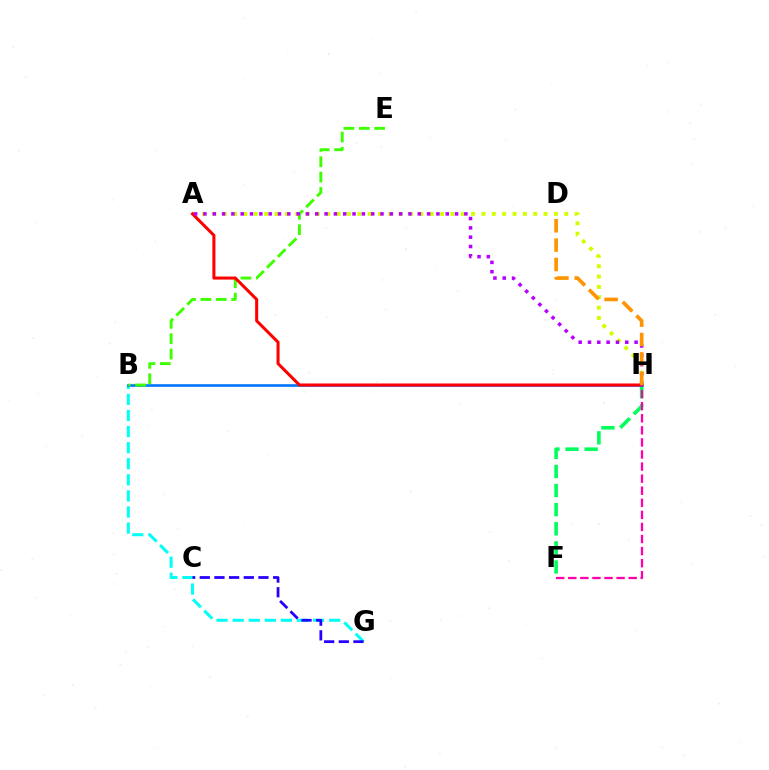{('B', 'G'): [{'color': '#00fff6', 'line_style': 'dashed', 'thickness': 2.19}], ('F', 'H'): [{'color': '#00ff5c', 'line_style': 'dashed', 'thickness': 2.59}, {'color': '#ff00ac', 'line_style': 'dashed', 'thickness': 1.64}], ('C', 'G'): [{'color': '#2500ff', 'line_style': 'dashed', 'thickness': 1.99}], ('B', 'H'): [{'color': '#0074ff', 'line_style': 'solid', 'thickness': 1.88}], ('B', 'E'): [{'color': '#3dff00', 'line_style': 'dashed', 'thickness': 2.09}], ('A', 'H'): [{'color': '#d1ff00', 'line_style': 'dotted', 'thickness': 2.81}, {'color': '#ff0000', 'line_style': 'solid', 'thickness': 2.18}, {'color': '#b900ff', 'line_style': 'dotted', 'thickness': 2.53}], ('D', 'H'): [{'color': '#ff9400', 'line_style': 'dashed', 'thickness': 2.63}]}